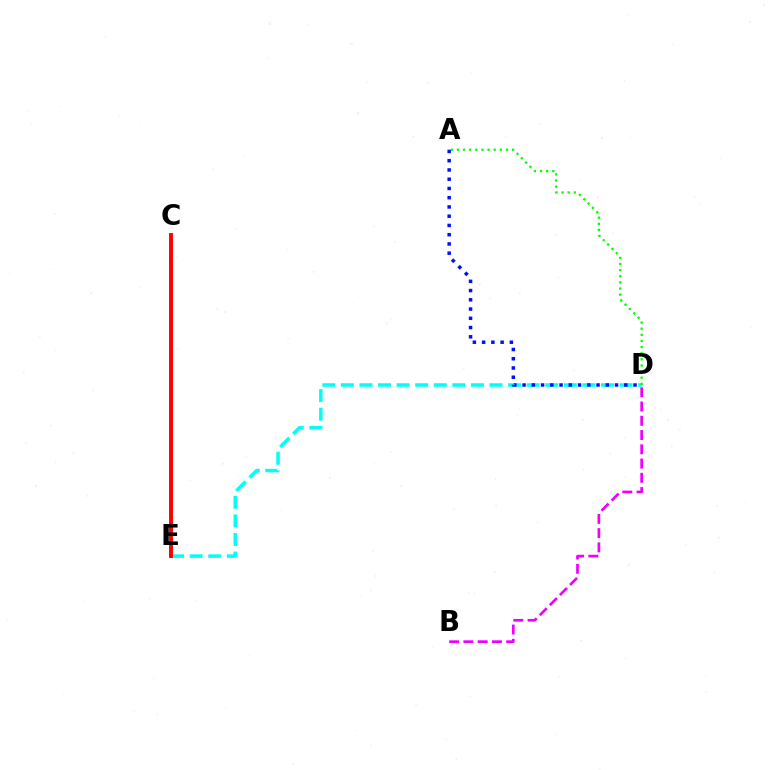{('D', 'E'): [{'color': '#00fff6', 'line_style': 'dashed', 'thickness': 2.52}], ('B', 'D'): [{'color': '#ee00ff', 'line_style': 'dashed', 'thickness': 1.94}], ('A', 'D'): [{'color': '#08ff00', 'line_style': 'dotted', 'thickness': 1.67}, {'color': '#0010ff', 'line_style': 'dotted', 'thickness': 2.51}], ('C', 'E'): [{'color': '#fcf500', 'line_style': 'solid', 'thickness': 1.74}, {'color': '#ff0000', 'line_style': 'solid', 'thickness': 2.82}]}